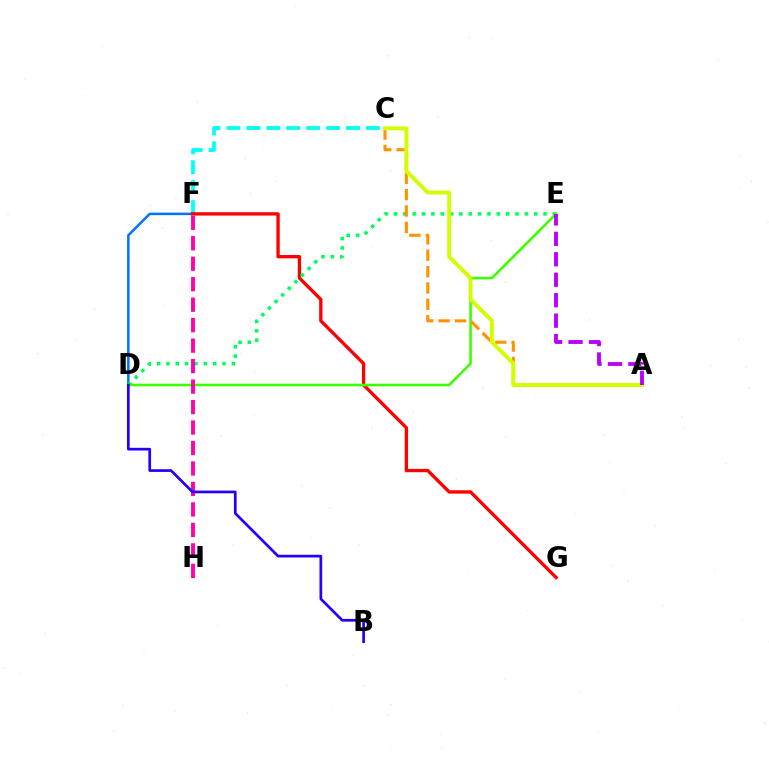{('C', 'F'): [{'color': '#00fff6', 'line_style': 'dashed', 'thickness': 2.71}], ('D', 'F'): [{'color': '#0074ff', 'line_style': 'solid', 'thickness': 1.82}], ('F', 'G'): [{'color': '#ff0000', 'line_style': 'solid', 'thickness': 2.4}], ('D', 'E'): [{'color': '#00ff5c', 'line_style': 'dotted', 'thickness': 2.54}, {'color': '#3dff00', 'line_style': 'solid', 'thickness': 1.87}], ('F', 'H'): [{'color': '#ff00ac', 'line_style': 'dashed', 'thickness': 2.78}], ('A', 'C'): [{'color': '#ff9400', 'line_style': 'dashed', 'thickness': 2.23}, {'color': '#d1ff00', 'line_style': 'solid', 'thickness': 2.82}], ('B', 'D'): [{'color': '#2500ff', 'line_style': 'solid', 'thickness': 1.95}], ('A', 'E'): [{'color': '#b900ff', 'line_style': 'dashed', 'thickness': 2.78}]}